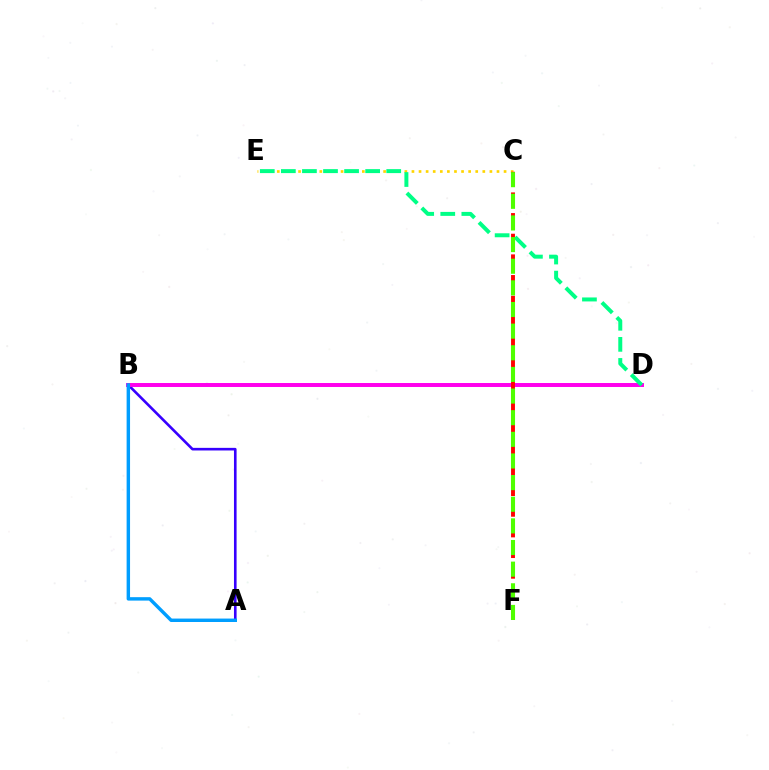{('A', 'B'): [{'color': '#3700ff', 'line_style': 'solid', 'thickness': 1.89}, {'color': '#009eff', 'line_style': 'solid', 'thickness': 2.47}], ('C', 'E'): [{'color': '#ffd500', 'line_style': 'dotted', 'thickness': 1.93}], ('B', 'D'): [{'color': '#ff00ed', 'line_style': 'solid', 'thickness': 2.86}], ('D', 'E'): [{'color': '#00ff86', 'line_style': 'dashed', 'thickness': 2.86}], ('C', 'F'): [{'color': '#ff0000', 'line_style': 'dashed', 'thickness': 2.81}, {'color': '#4fff00', 'line_style': 'dashed', 'thickness': 2.94}]}